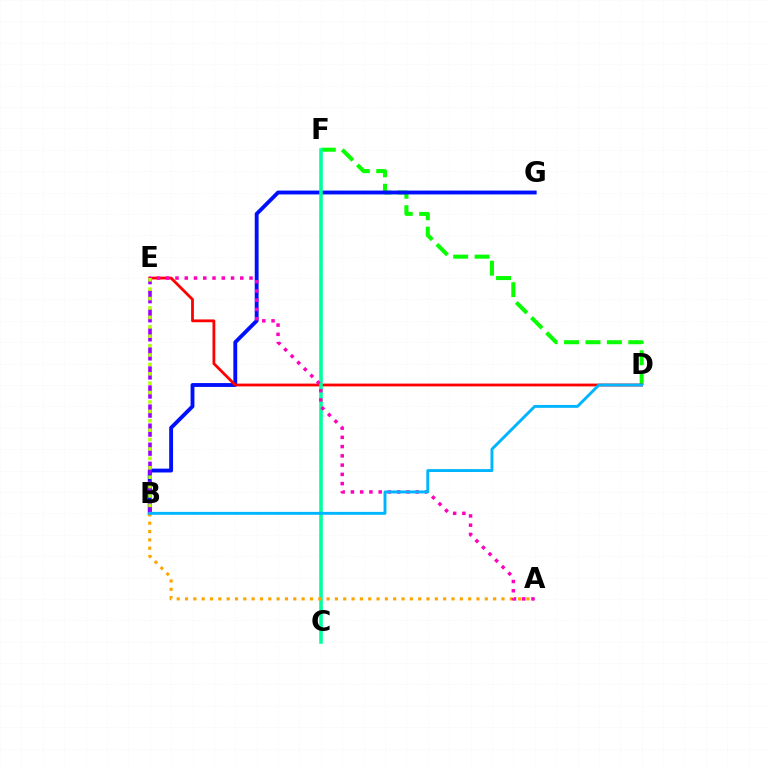{('D', 'F'): [{'color': '#08ff00', 'line_style': 'dashed', 'thickness': 2.91}], ('B', 'G'): [{'color': '#0010ff', 'line_style': 'solid', 'thickness': 2.78}], ('D', 'E'): [{'color': '#ff0000', 'line_style': 'solid', 'thickness': 2.01}], ('C', 'F'): [{'color': '#00ff9d', 'line_style': 'solid', 'thickness': 2.56}], ('A', 'B'): [{'color': '#ffa500', 'line_style': 'dotted', 'thickness': 2.26}], ('A', 'E'): [{'color': '#ff00bd', 'line_style': 'dotted', 'thickness': 2.51}], ('B', 'E'): [{'color': '#9b00ff', 'line_style': 'dashed', 'thickness': 2.59}, {'color': '#b3ff00', 'line_style': 'dotted', 'thickness': 2.55}], ('B', 'D'): [{'color': '#00b5ff', 'line_style': 'solid', 'thickness': 2.09}]}